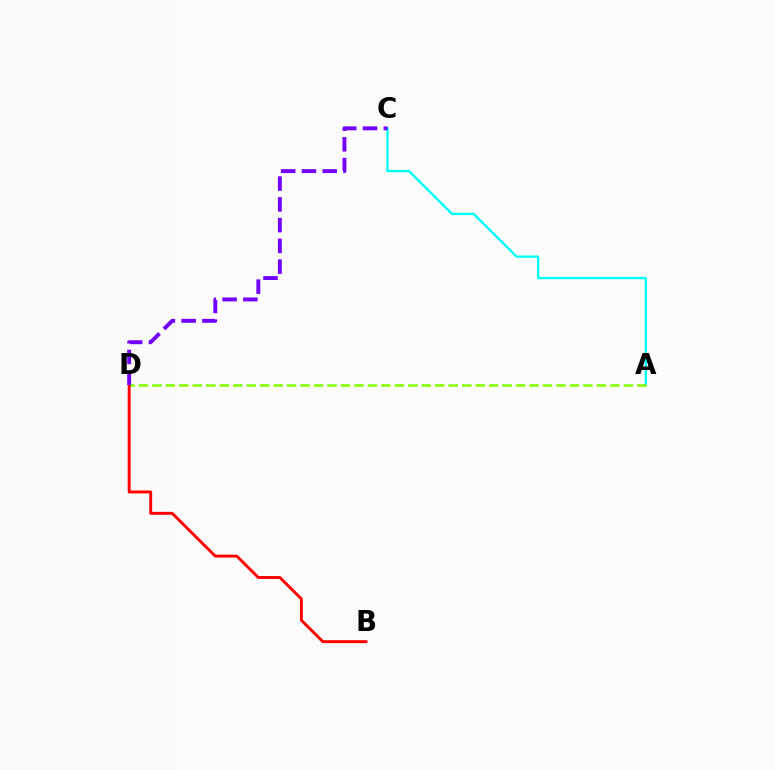{('A', 'C'): [{'color': '#00fff6', 'line_style': 'solid', 'thickness': 1.7}], ('A', 'D'): [{'color': '#84ff00', 'line_style': 'dashed', 'thickness': 1.83}], ('B', 'D'): [{'color': '#ff0000', 'line_style': 'solid', 'thickness': 2.1}], ('C', 'D'): [{'color': '#7200ff', 'line_style': 'dashed', 'thickness': 2.82}]}